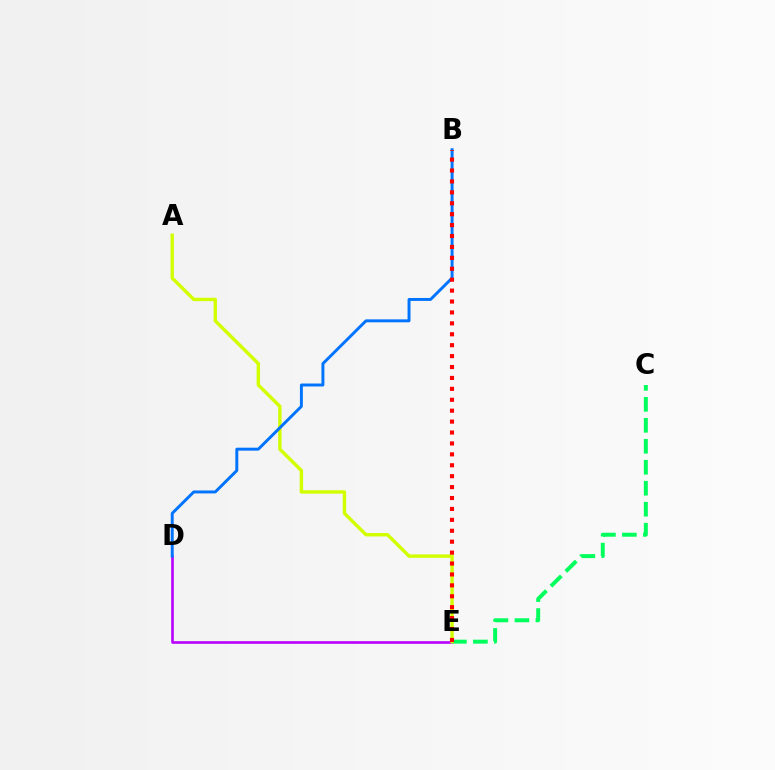{('D', 'E'): [{'color': '#b900ff', 'line_style': 'solid', 'thickness': 1.89}], ('C', 'E'): [{'color': '#00ff5c', 'line_style': 'dashed', 'thickness': 2.85}], ('A', 'E'): [{'color': '#d1ff00', 'line_style': 'solid', 'thickness': 2.45}], ('B', 'D'): [{'color': '#0074ff', 'line_style': 'solid', 'thickness': 2.12}], ('B', 'E'): [{'color': '#ff0000', 'line_style': 'dotted', 'thickness': 2.97}]}